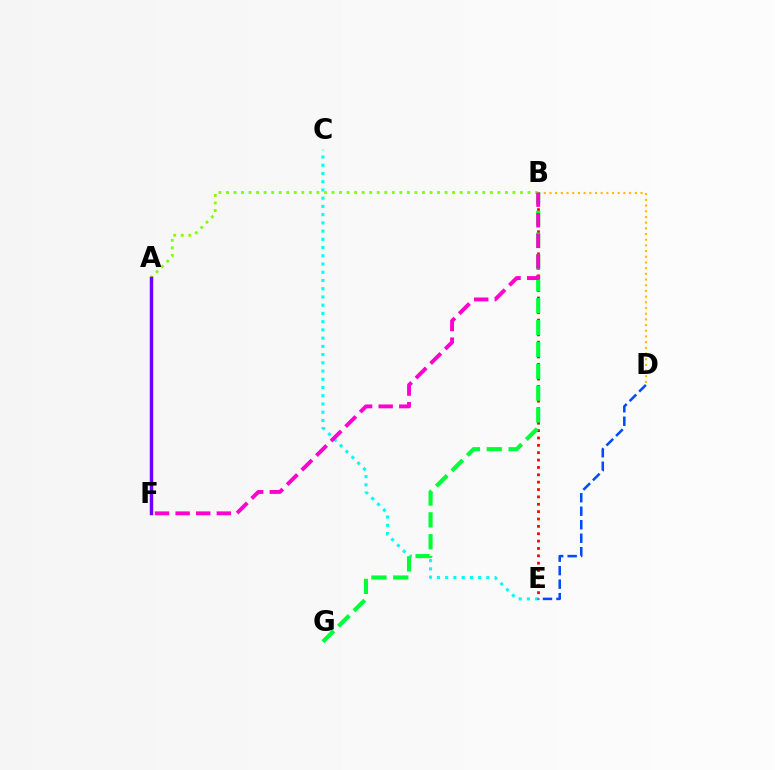{('C', 'E'): [{'color': '#00fff6', 'line_style': 'dotted', 'thickness': 2.24}], ('B', 'D'): [{'color': '#ffbd00', 'line_style': 'dotted', 'thickness': 1.55}], ('B', 'E'): [{'color': '#ff0000', 'line_style': 'dotted', 'thickness': 2.0}], ('B', 'G'): [{'color': '#00ff39', 'line_style': 'dashed', 'thickness': 2.97}], ('A', 'B'): [{'color': '#84ff00', 'line_style': 'dotted', 'thickness': 2.05}], ('D', 'E'): [{'color': '#004bff', 'line_style': 'dashed', 'thickness': 1.83}], ('B', 'F'): [{'color': '#ff00cf', 'line_style': 'dashed', 'thickness': 2.8}], ('A', 'F'): [{'color': '#7200ff', 'line_style': 'solid', 'thickness': 2.49}]}